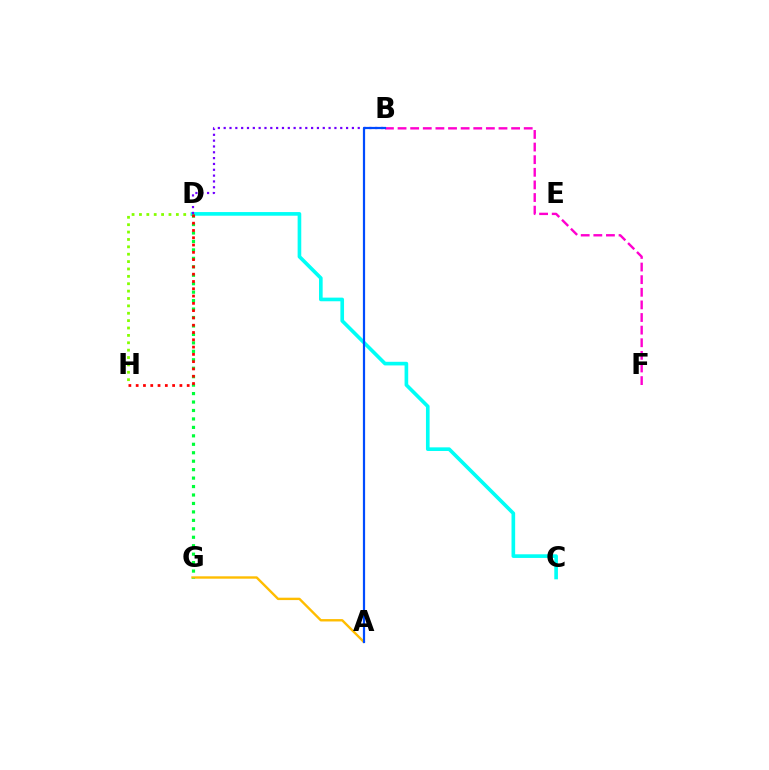{('D', 'H'): [{'color': '#84ff00', 'line_style': 'dotted', 'thickness': 2.01}, {'color': '#ff0000', 'line_style': 'dotted', 'thickness': 1.98}], ('B', 'F'): [{'color': '#ff00cf', 'line_style': 'dashed', 'thickness': 1.71}], ('A', 'G'): [{'color': '#ffbd00', 'line_style': 'solid', 'thickness': 1.72}], ('C', 'D'): [{'color': '#00fff6', 'line_style': 'solid', 'thickness': 2.62}], ('D', 'G'): [{'color': '#00ff39', 'line_style': 'dotted', 'thickness': 2.3}], ('B', 'D'): [{'color': '#7200ff', 'line_style': 'dotted', 'thickness': 1.58}], ('A', 'B'): [{'color': '#004bff', 'line_style': 'solid', 'thickness': 1.6}]}